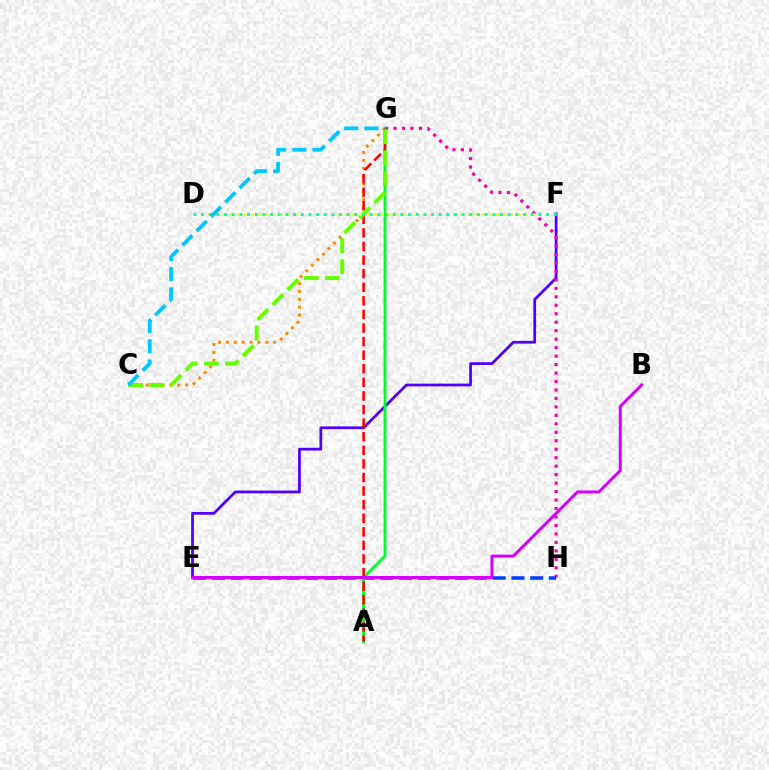{('C', 'G'): [{'color': '#ff8800', 'line_style': 'dotted', 'thickness': 2.14}, {'color': '#66ff00', 'line_style': 'dashed', 'thickness': 2.87}, {'color': '#00c7ff', 'line_style': 'dashed', 'thickness': 2.75}], ('E', 'F'): [{'color': '#4f00ff', 'line_style': 'solid', 'thickness': 1.99}], ('G', 'H'): [{'color': '#ff00a0', 'line_style': 'dotted', 'thickness': 2.3}], ('E', 'H'): [{'color': '#003fff', 'line_style': 'dashed', 'thickness': 2.54}], ('A', 'G'): [{'color': '#00ff27', 'line_style': 'solid', 'thickness': 2.09}, {'color': '#ff0000', 'line_style': 'dashed', 'thickness': 1.85}], ('D', 'F'): [{'color': '#eeff00', 'line_style': 'dotted', 'thickness': 1.96}, {'color': '#00ffaf', 'line_style': 'dotted', 'thickness': 2.08}], ('B', 'E'): [{'color': '#d600ff', 'line_style': 'solid', 'thickness': 2.16}]}